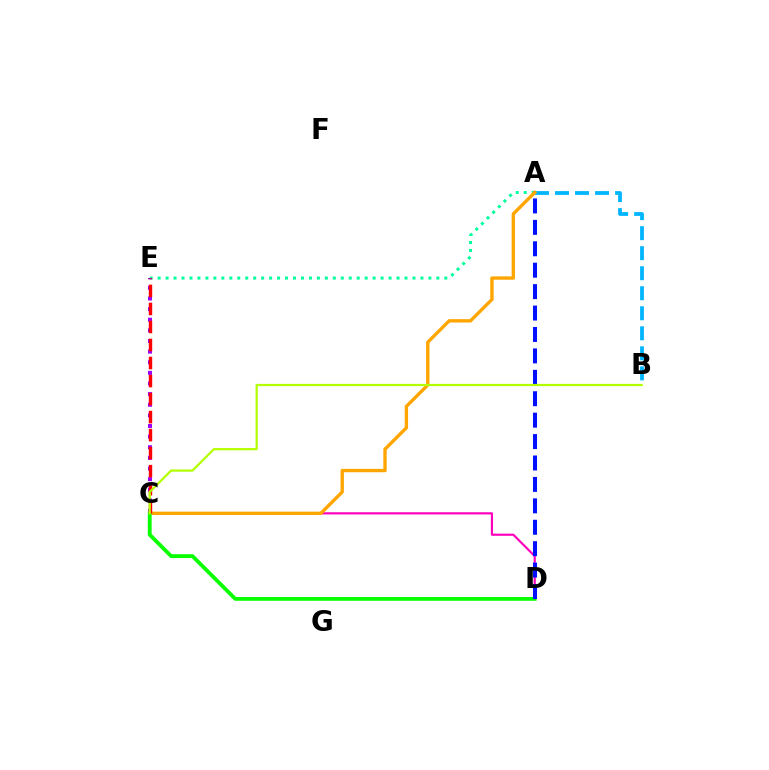{('A', 'E'): [{'color': '#00ff9d', 'line_style': 'dotted', 'thickness': 2.16}], ('C', 'E'): [{'color': '#9b00ff', 'line_style': 'dotted', 'thickness': 2.89}, {'color': '#ff0000', 'line_style': 'dashed', 'thickness': 2.45}], ('A', 'B'): [{'color': '#00b5ff', 'line_style': 'dashed', 'thickness': 2.72}], ('C', 'D'): [{'color': '#ff00bd', 'line_style': 'solid', 'thickness': 1.57}, {'color': '#08ff00', 'line_style': 'solid', 'thickness': 2.73}], ('A', 'C'): [{'color': '#ffa500', 'line_style': 'solid', 'thickness': 2.42}], ('A', 'D'): [{'color': '#0010ff', 'line_style': 'dashed', 'thickness': 2.91}], ('B', 'C'): [{'color': '#b3ff00', 'line_style': 'solid', 'thickness': 1.6}]}